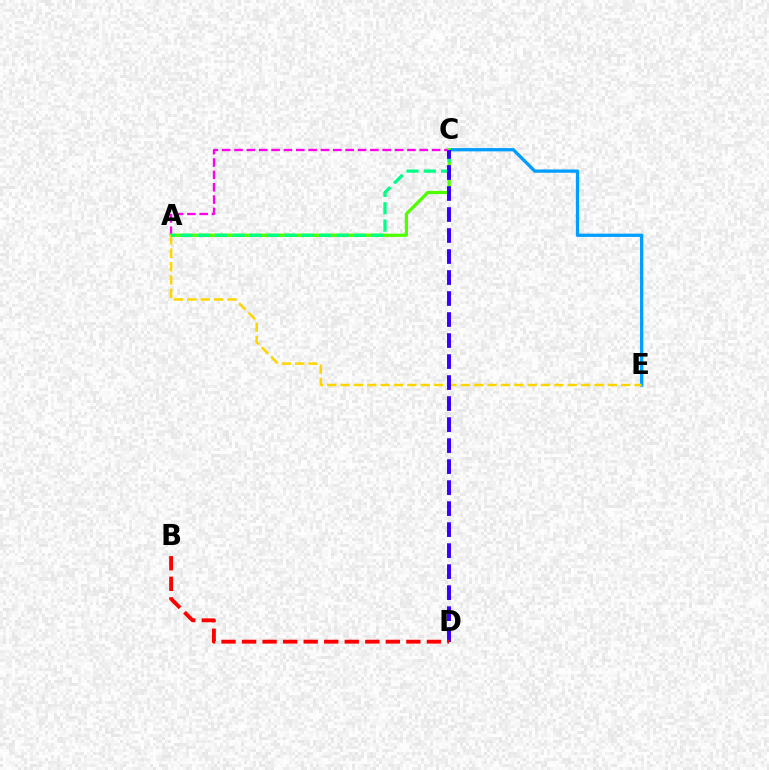{('C', 'E'): [{'color': '#009eff', 'line_style': 'solid', 'thickness': 2.36}], ('A', 'C'): [{'color': '#ff00ed', 'line_style': 'dashed', 'thickness': 1.68}, {'color': '#4fff00', 'line_style': 'solid', 'thickness': 2.33}, {'color': '#00ff86', 'line_style': 'dashed', 'thickness': 2.36}], ('A', 'E'): [{'color': '#ffd500', 'line_style': 'dashed', 'thickness': 1.82}], ('C', 'D'): [{'color': '#3700ff', 'line_style': 'dashed', 'thickness': 2.85}], ('B', 'D'): [{'color': '#ff0000', 'line_style': 'dashed', 'thickness': 2.79}]}